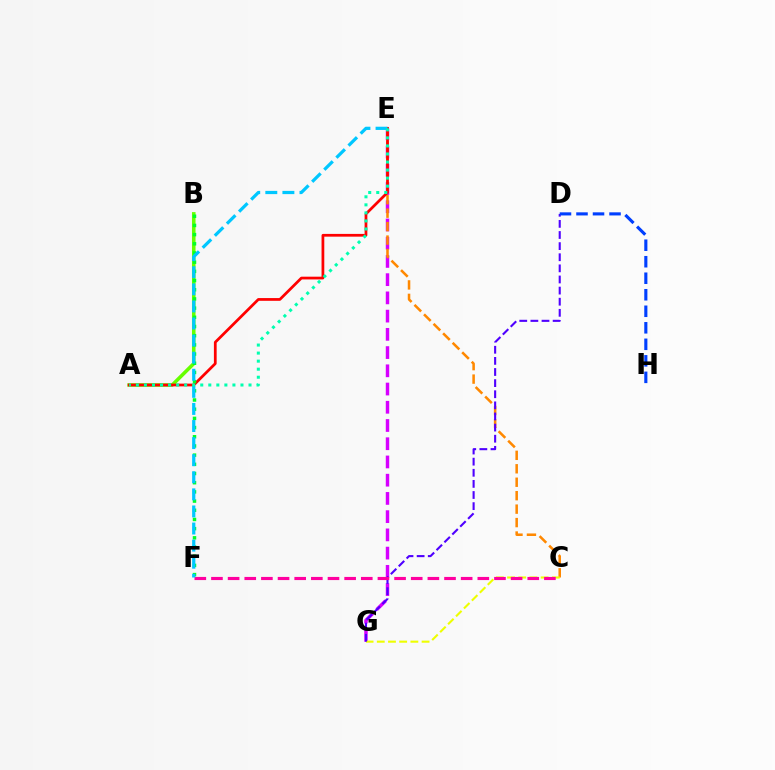{('E', 'G'): [{'color': '#d600ff', 'line_style': 'dashed', 'thickness': 2.48}], ('C', 'E'): [{'color': '#ff8800', 'line_style': 'dashed', 'thickness': 1.83}], ('A', 'B'): [{'color': '#66ff00', 'line_style': 'solid', 'thickness': 2.56}], ('A', 'E'): [{'color': '#ff0000', 'line_style': 'solid', 'thickness': 1.98}, {'color': '#00ffaf', 'line_style': 'dotted', 'thickness': 2.19}], ('C', 'G'): [{'color': '#eeff00', 'line_style': 'dashed', 'thickness': 1.52}], ('B', 'F'): [{'color': '#00ff27', 'line_style': 'dotted', 'thickness': 2.5}], ('D', 'G'): [{'color': '#4f00ff', 'line_style': 'dashed', 'thickness': 1.51}], ('C', 'F'): [{'color': '#ff00a0', 'line_style': 'dashed', 'thickness': 2.26}], ('E', 'F'): [{'color': '#00c7ff', 'line_style': 'dashed', 'thickness': 2.32}], ('D', 'H'): [{'color': '#003fff', 'line_style': 'dashed', 'thickness': 2.24}]}